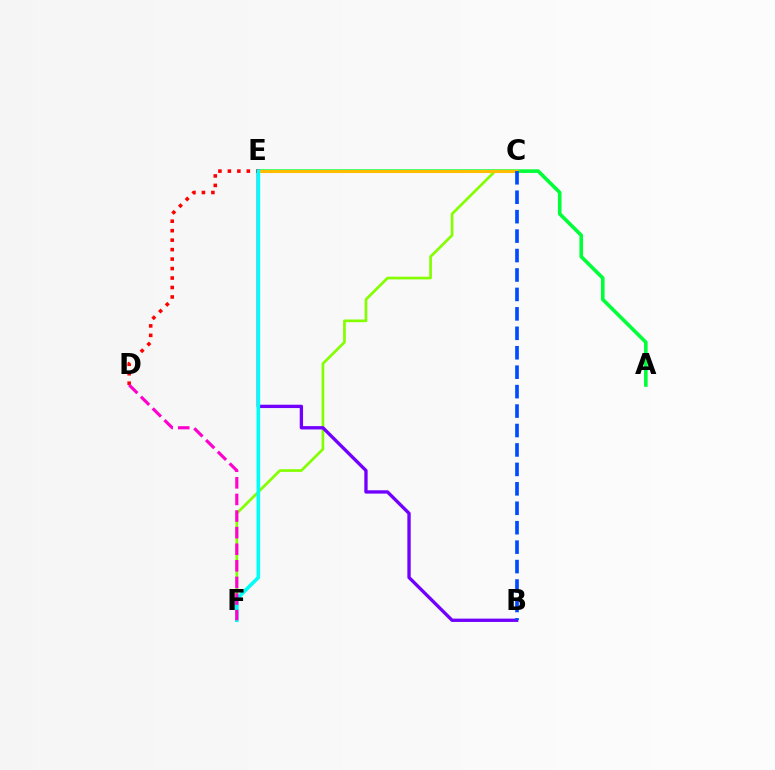{('A', 'E'): [{'color': '#00ff39', 'line_style': 'solid', 'thickness': 2.59}], ('C', 'F'): [{'color': '#84ff00', 'line_style': 'solid', 'thickness': 1.94}], ('C', 'E'): [{'color': '#ffbd00', 'line_style': 'solid', 'thickness': 2.22}], ('B', 'E'): [{'color': '#7200ff', 'line_style': 'solid', 'thickness': 2.4}], ('D', 'E'): [{'color': '#ff0000', 'line_style': 'dotted', 'thickness': 2.57}], ('E', 'F'): [{'color': '#00fff6', 'line_style': 'solid', 'thickness': 2.6}], ('B', 'C'): [{'color': '#004bff', 'line_style': 'dashed', 'thickness': 2.64}], ('D', 'F'): [{'color': '#ff00cf', 'line_style': 'dashed', 'thickness': 2.26}]}